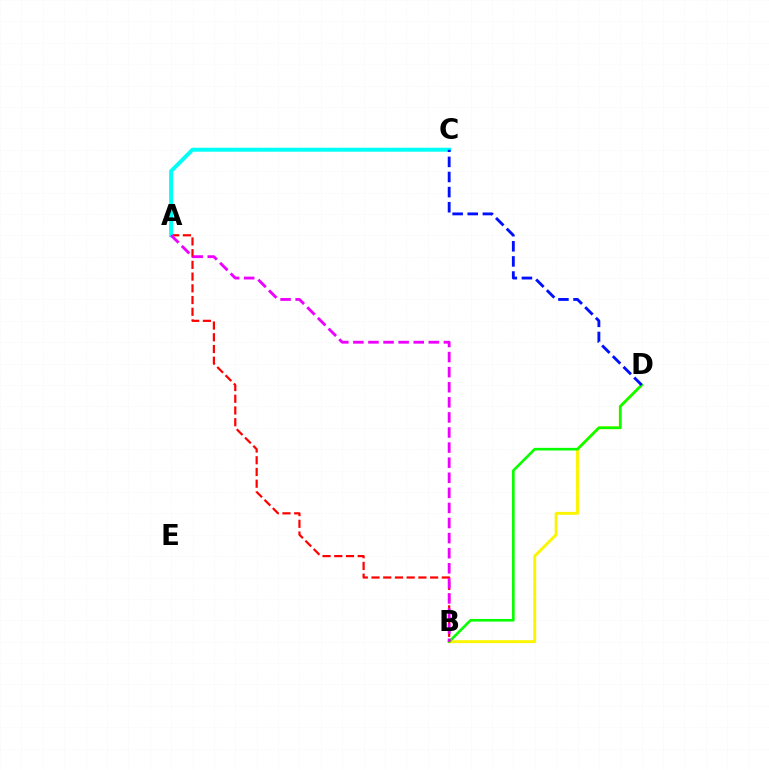{('B', 'D'): [{'color': '#fcf500', 'line_style': 'solid', 'thickness': 2.1}, {'color': '#08ff00', 'line_style': 'solid', 'thickness': 1.9}], ('A', 'B'): [{'color': '#ff0000', 'line_style': 'dashed', 'thickness': 1.59}, {'color': '#ee00ff', 'line_style': 'dashed', 'thickness': 2.05}], ('A', 'C'): [{'color': '#00fff6', 'line_style': 'solid', 'thickness': 2.85}], ('C', 'D'): [{'color': '#0010ff', 'line_style': 'dashed', 'thickness': 2.05}]}